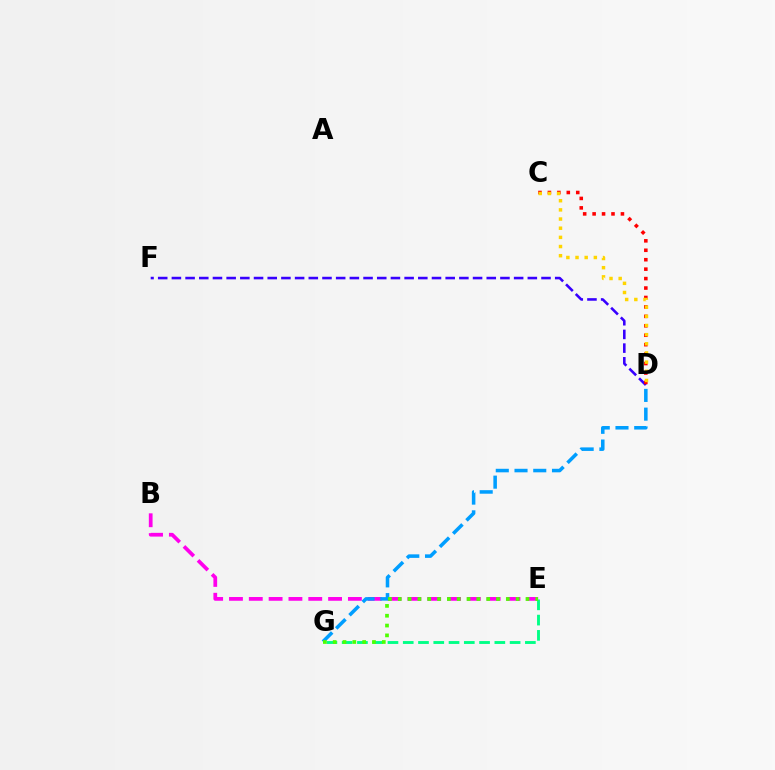{('D', 'F'): [{'color': '#3700ff', 'line_style': 'dashed', 'thickness': 1.86}], ('B', 'E'): [{'color': '#ff00ed', 'line_style': 'dashed', 'thickness': 2.69}], ('E', 'G'): [{'color': '#00ff86', 'line_style': 'dashed', 'thickness': 2.07}, {'color': '#4fff00', 'line_style': 'dotted', 'thickness': 2.67}], ('C', 'D'): [{'color': '#ff0000', 'line_style': 'dotted', 'thickness': 2.57}, {'color': '#ffd500', 'line_style': 'dotted', 'thickness': 2.49}], ('D', 'G'): [{'color': '#009eff', 'line_style': 'dashed', 'thickness': 2.55}]}